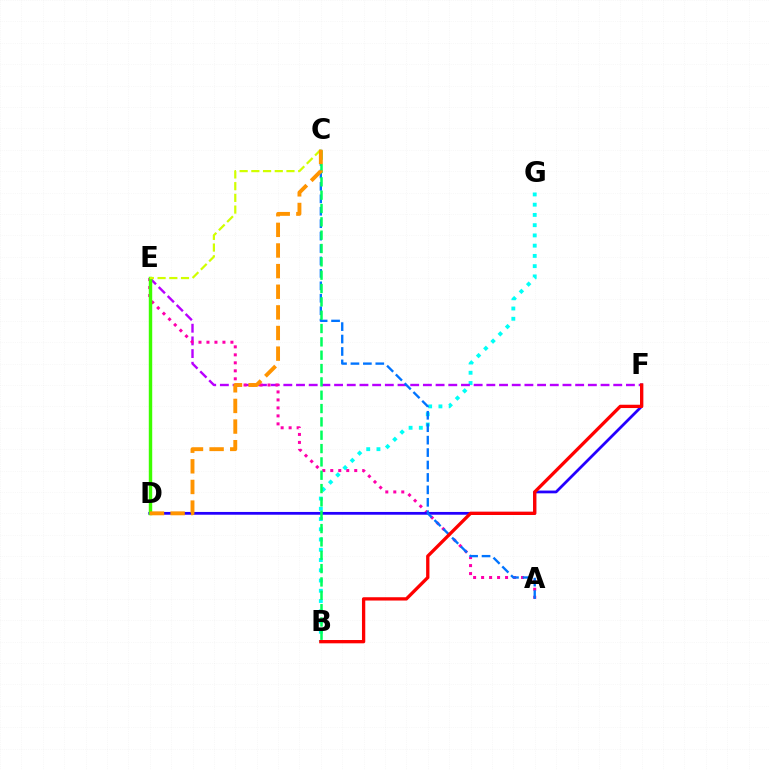{('B', 'G'): [{'color': '#00fff6', 'line_style': 'dotted', 'thickness': 2.78}], ('E', 'F'): [{'color': '#b900ff', 'line_style': 'dashed', 'thickness': 1.72}], ('A', 'E'): [{'color': '#ff00ac', 'line_style': 'dotted', 'thickness': 2.17}], ('D', 'F'): [{'color': '#2500ff', 'line_style': 'solid', 'thickness': 1.99}], ('A', 'C'): [{'color': '#0074ff', 'line_style': 'dashed', 'thickness': 1.69}], ('D', 'E'): [{'color': '#3dff00', 'line_style': 'solid', 'thickness': 2.47}], ('C', 'E'): [{'color': '#d1ff00', 'line_style': 'dashed', 'thickness': 1.59}], ('B', 'C'): [{'color': '#00ff5c', 'line_style': 'dashed', 'thickness': 1.81}], ('C', 'D'): [{'color': '#ff9400', 'line_style': 'dashed', 'thickness': 2.8}], ('B', 'F'): [{'color': '#ff0000', 'line_style': 'solid', 'thickness': 2.38}]}